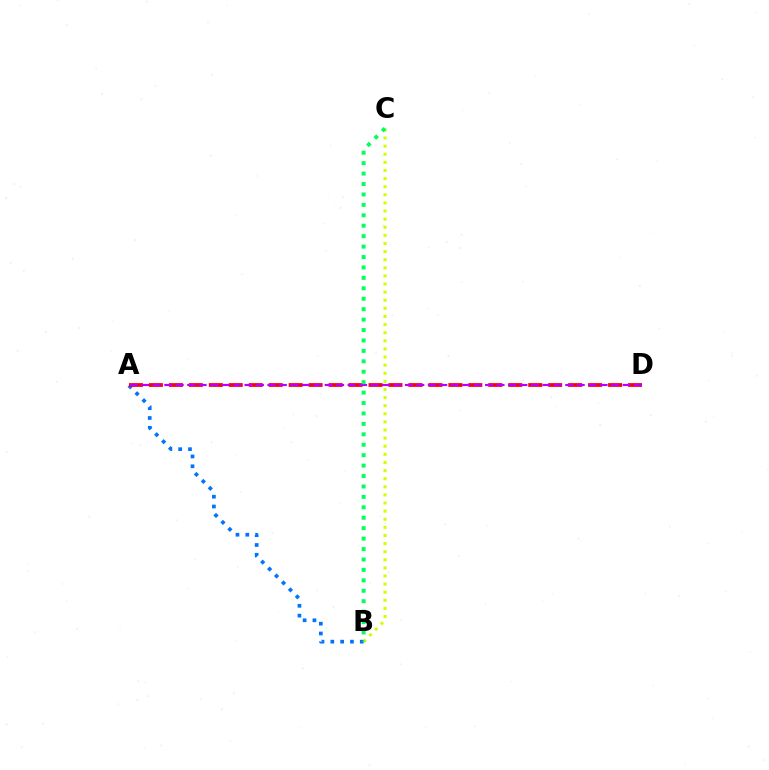{('B', 'C'): [{'color': '#d1ff00', 'line_style': 'dotted', 'thickness': 2.2}, {'color': '#00ff5c', 'line_style': 'dotted', 'thickness': 2.83}], ('A', 'B'): [{'color': '#0074ff', 'line_style': 'dotted', 'thickness': 2.67}], ('A', 'D'): [{'color': '#ff0000', 'line_style': 'dashed', 'thickness': 2.71}, {'color': '#b900ff', 'line_style': 'dashed', 'thickness': 1.56}]}